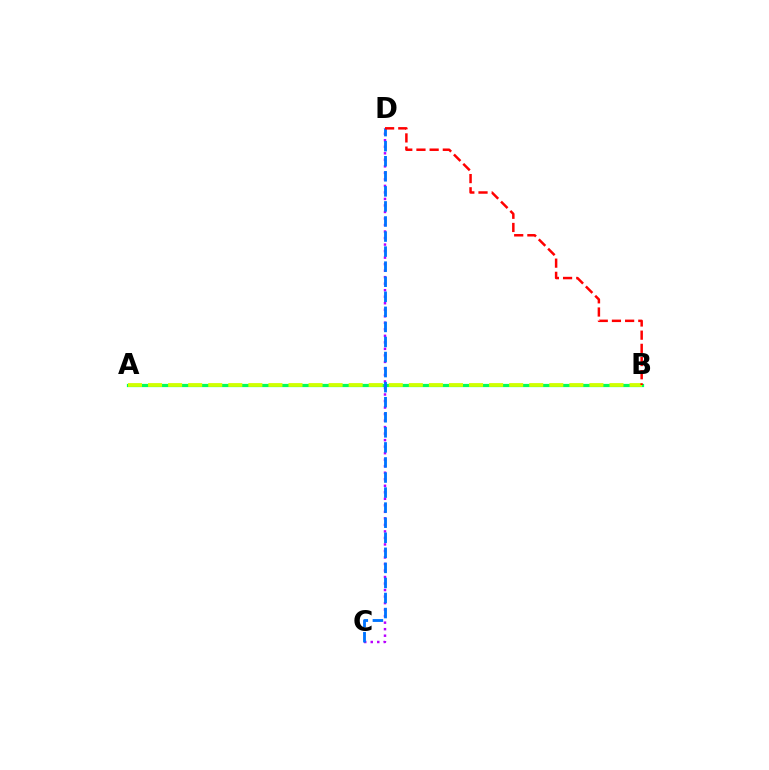{('A', 'B'): [{'color': '#00ff5c', 'line_style': 'solid', 'thickness': 2.31}, {'color': '#d1ff00', 'line_style': 'dashed', 'thickness': 2.73}], ('C', 'D'): [{'color': '#b900ff', 'line_style': 'dotted', 'thickness': 1.77}, {'color': '#0074ff', 'line_style': 'dashed', 'thickness': 2.05}], ('B', 'D'): [{'color': '#ff0000', 'line_style': 'dashed', 'thickness': 1.79}]}